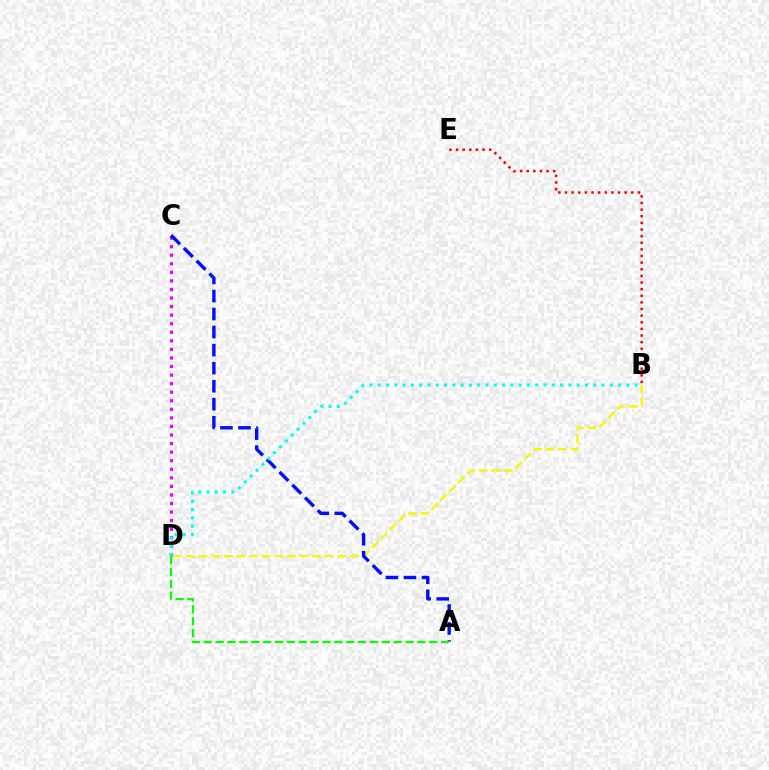{('C', 'D'): [{'color': '#ee00ff', 'line_style': 'dotted', 'thickness': 2.33}], ('B', 'D'): [{'color': '#fcf500', 'line_style': 'dashed', 'thickness': 1.72}, {'color': '#00fff6', 'line_style': 'dotted', 'thickness': 2.25}], ('A', 'C'): [{'color': '#0010ff', 'line_style': 'dashed', 'thickness': 2.45}], ('A', 'D'): [{'color': '#08ff00', 'line_style': 'dashed', 'thickness': 1.61}], ('B', 'E'): [{'color': '#ff0000', 'line_style': 'dotted', 'thickness': 1.8}]}